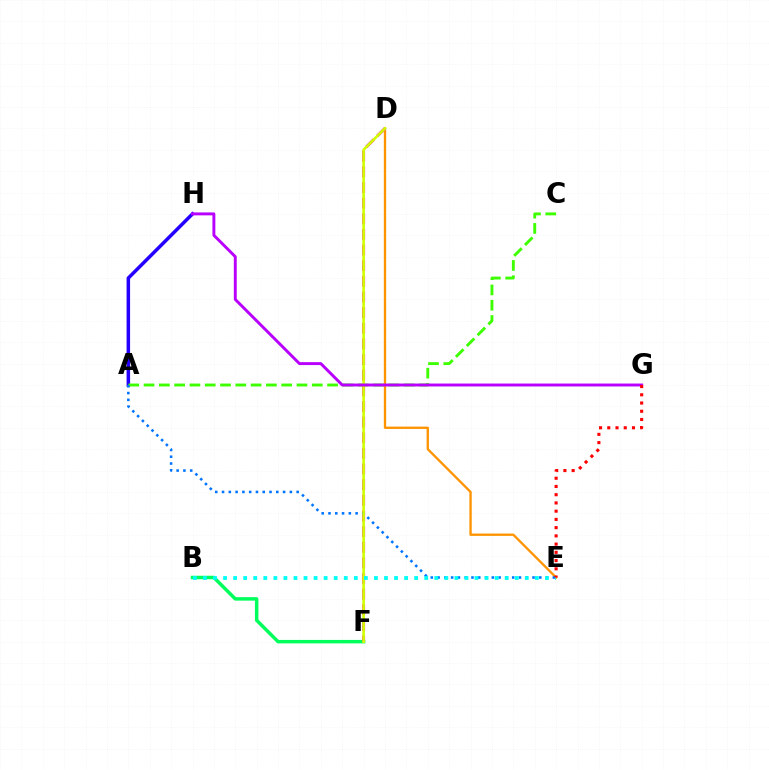{('A', 'H'): [{'color': '#2500ff', 'line_style': 'solid', 'thickness': 2.53}], ('A', 'C'): [{'color': '#3dff00', 'line_style': 'dashed', 'thickness': 2.08}], ('B', 'F'): [{'color': '#00ff5c', 'line_style': 'solid', 'thickness': 2.5}], ('D', 'E'): [{'color': '#ff9400', 'line_style': 'solid', 'thickness': 1.68}], ('D', 'F'): [{'color': '#ff00ac', 'line_style': 'dashed', 'thickness': 2.12}, {'color': '#d1ff00', 'line_style': 'solid', 'thickness': 1.9}], ('A', 'E'): [{'color': '#0074ff', 'line_style': 'dotted', 'thickness': 1.84}], ('G', 'H'): [{'color': '#b900ff', 'line_style': 'solid', 'thickness': 2.11}], ('B', 'E'): [{'color': '#00fff6', 'line_style': 'dotted', 'thickness': 2.73}], ('E', 'G'): [{'color': '#ff0000', 'line_style': 'dotted', 'thickness': 2.24}]}